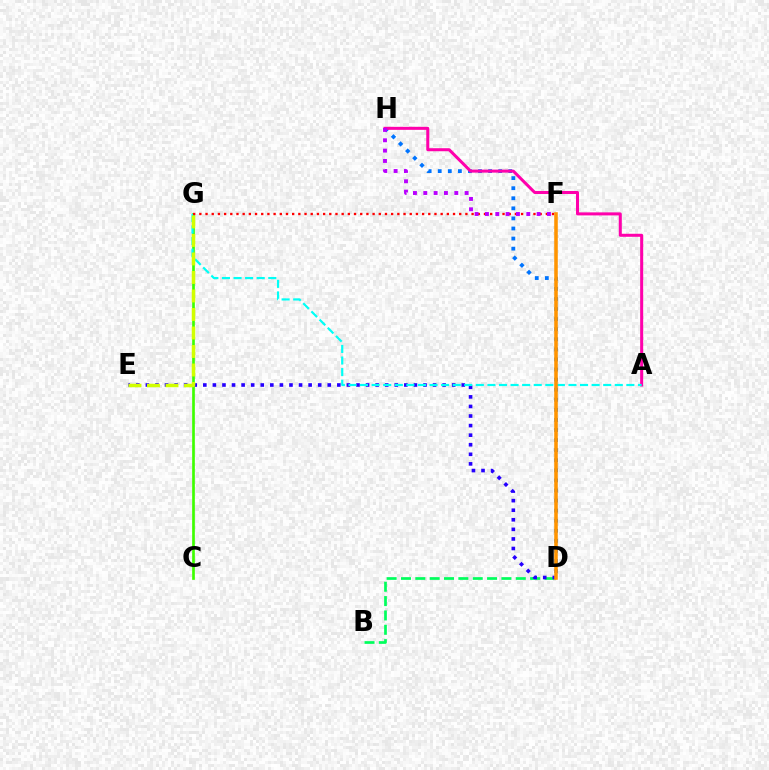{('C', 'G'): [{'color': '#3dff00', 'line_style': 'solid', 'thickness': 1.92}], ('D', 'H'): [{'color': '#0074ff', 'line_style': 'dotted', 'thickness': 2.74}], ('B', 'D'): [{'color': '#00ff5c', 'line_style': 'dashed', 'thickness': 1.95}], ('A', 'H'): [{'color': '#ff00ac', 'line_style': 'solid', 'thickness': 2.18}], ('D', 'E'): [{'color': '#2500ff', 'line_style': 'dotted', 'thickness': 2.6}], ('A', 'G'): [{'color': '#00fff6', 'line_style': 'dashed', 'thickness': 1.57}], ('F', 'G'): [{'color': '#ff0000', 'line_style': 'dotted', 'thickness': 1.68}], ('E', 'G'): [{'color': '#d1ff00', 'line_style': 'dashed', 'thickness': 2.51}], ('F', 'H'): [{'color': '#b900ff', 'line_style': 'dotted', 'thickness': 2.81}], ('D', 'F'): [{'color': '#ff9400', 'line_style': 'solid', 'thickness': 2.56}]}